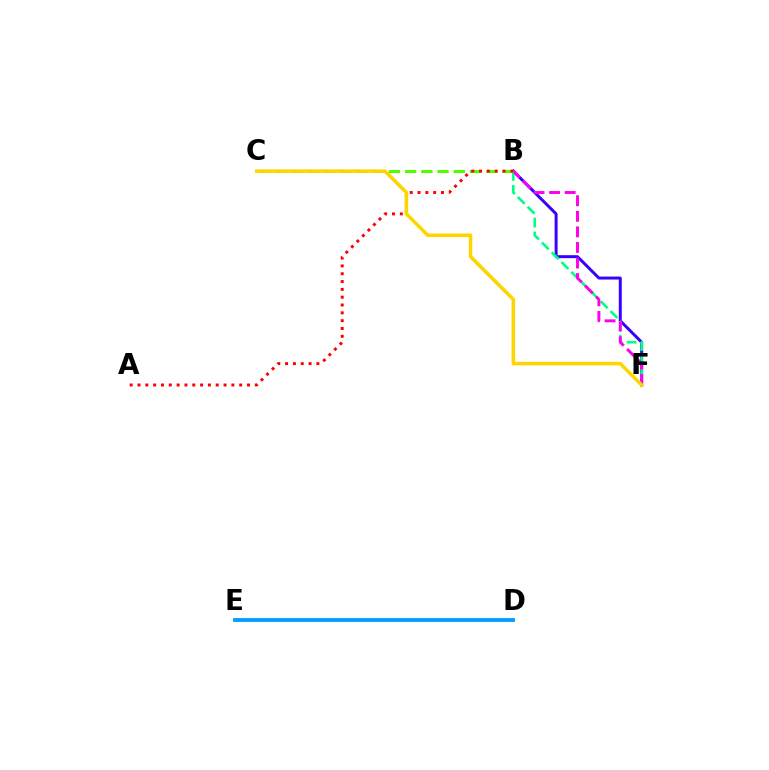{('B', 'F'): [{'color': '#3700ff', 'line_style': 'solid', 'thickness': 2.14}, {'color': '#00ff86', 'line_style': 'dashed', 'thickness': 1.88}, {'color': '#ff00ed', 'line_style': 'dashed', 'thickness': 2.11}], ('B', 'C'): [{'color': '#4fff00', 'line_style': 'dashed', 'thickness': 2.2}], ('A', 'B'): [{'color': '#ff0000', 'line_style': 'dotted', 'thickness': 2.13}], ('D', 'E'): [{'color': '#009eff', 'line_style': 'solid', 'thickness': 2.75}], ('C', 'F'): [{'color': '#ffd500', 'line_style': 'solid', 'thickness': 2.54}]}